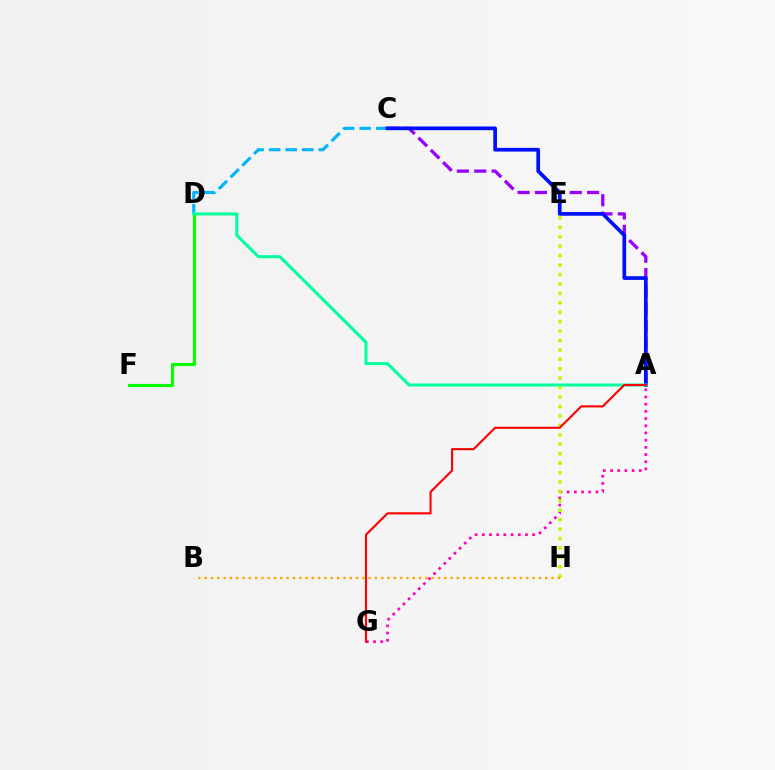{('A', 'C'): [{'color': '#9b00ff', 'line_style': 'dashed', 'thickness': 2.36}, {'color': '#0010ff', 'line_style': 'solid', 'thickness': 2.66}], ('C', 'D'): [{'color': '#00b5ff', 'line_style': 'dashed', 'thickness': 2.25}], ('D', 'F'): [{'color': '#08ff00', 'line_style': 'solid', 'thickness': 2.26}], ('A', 'D'): [{'color': '#00ff9d', 'line_style': 'solid', 'thickness': 2.18}], ('A', 'G'): [{'color': '#ff00bd', 'line_style': 'dotted', 'thickness': 1.95}, {'color': '#ff0000', 'line_style': 'solid', 'thickness': 1.52}], ('E', 'H'): [{'color': '#b3ff00', 'line_style': 'dotted', 'thickness': 2.56}], ('B', 'H'): [{'color': '#ffa500', 'line_style': 'dotted', 'thickness': 1.71}]}